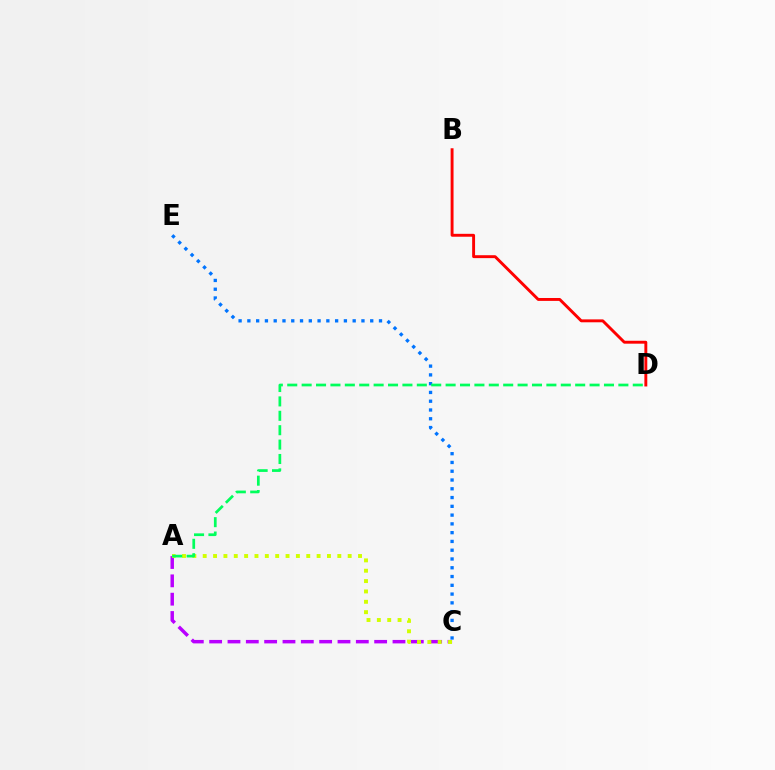{('A', 'C'): [{'color': '#b900ff', 'line_style': 'dashed', 'thickness': 2.49}, {'color': '#d1ff00', 'line_style': 'dotted', 'thickness': 2.81}], ('C', 'E'): [{'color': '#0074ff', 'line_style': 'dotted', 'thickness': 2.38}], ('B', 'D'): [{'color': '#ff0000', 'line_style': 'solid', 'thickness': 2.09}], ('A', 'D'): [{'color': '#00ff5c', 'line_style': 'dashed', 'thickness': 1.96}]}